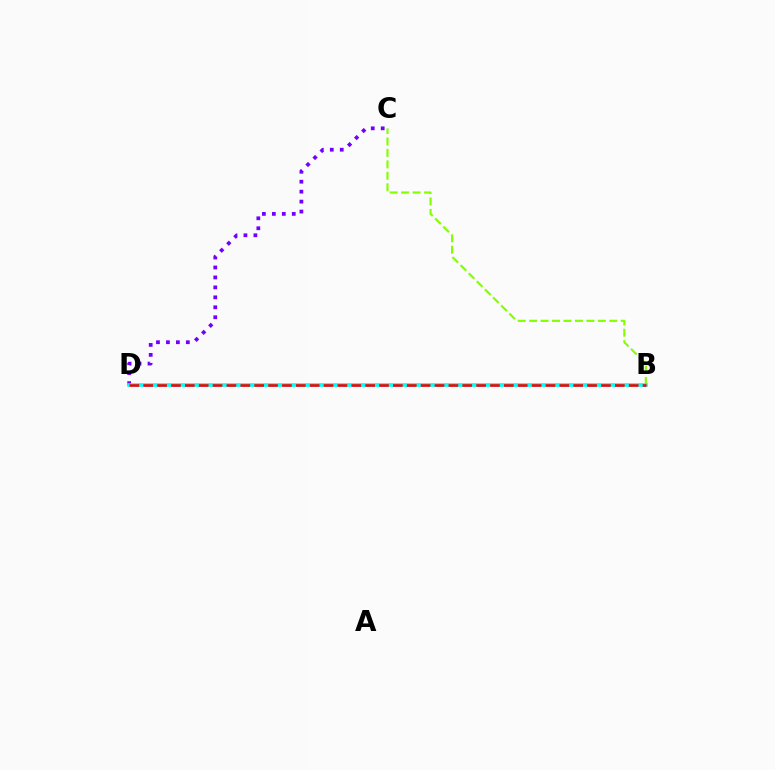{('C', 'D'): [{'color': '#7200ff', 'line_style': 'dotted', 'thickness': 2.71}], ('B', 'C'): [{'color': '#84ff00', 'line_style': 'dashed', 'thickness': 1.56}], ('B', 'D'): [{'color': '#00fff6', 'line_style': 'solid', 'thickness': 2.6}, {'color': '#ff0000', 'line_style': 'dashed', 'thickness': 1.88}]}